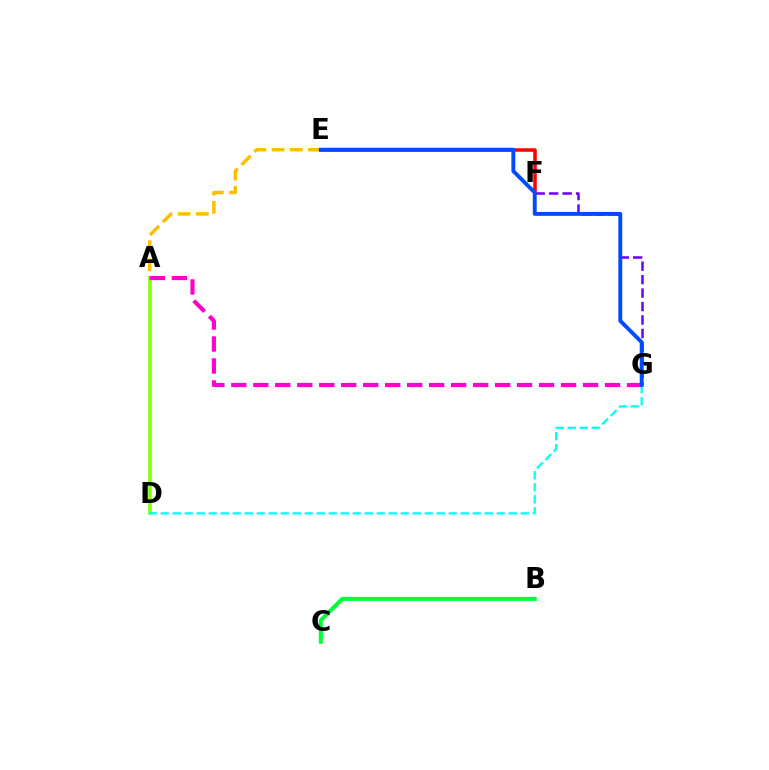{('B', 'C'): [{'color': '#00ff39', 'line_style': 'solid', 'thickness': 2.93}], ('F', 'G'): [{'color': '#7200ff', 'line_style': 'dashed', 'thickness': 1.83}], ('E', 'F'): [{'color': '#ff0000', 'line_style': 'solid', 'thickness': 2.54}], ('A', 'E'): [{'color': '#ffbd00', 'line_style': 'dashed', 'thickness': 2.47}], ('A', 'D'): [{'color': '#84ff00', 'line_style': 'solid', 'thickness': 2.53}], ('A', 'G'): [{'color': '#ff00cf', 'line_style': 'dashed', 'thickness': 2.99}], ('D', 'G'): [{'color': '#00fff6', 'line_style': 'dashed', 'thickness': 1.63}], ('E', 'G'): [{'color': '#004bff', 'line_style': 'solid', 'thickness': 2.8}]}